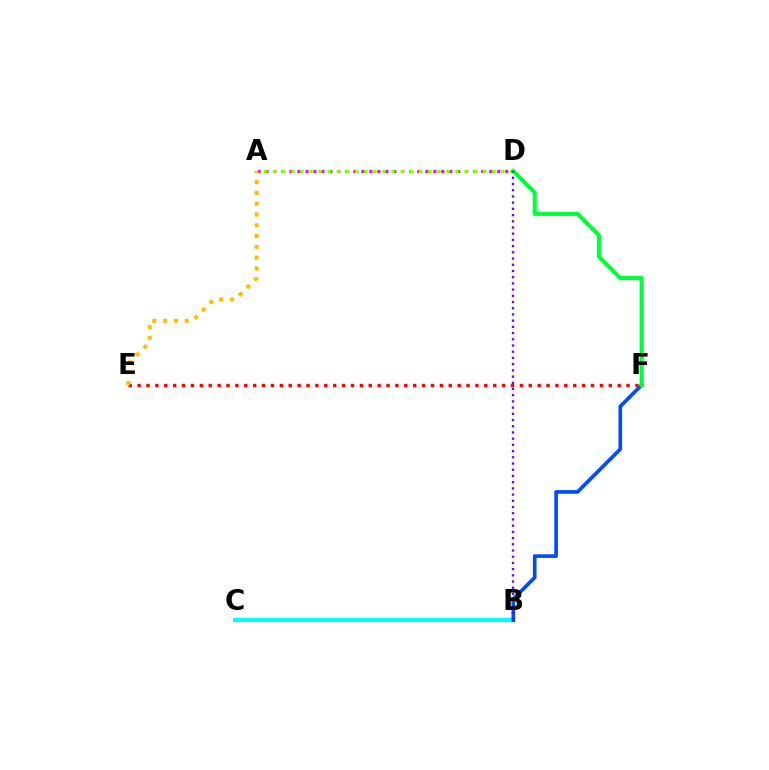{('B', 'C'): [{'color': '#00fff6', 'line_style': 'solid', 'thickness': 2.97}], ('A', 'D'): [{'color': '#ff00cf', 'line_style': 'dotted', 'thickness': 2.17}, {'color': '#84ff00', 'line_style': 'dotted', 'thickness': 2.48}], ('E', 'F'): [{'color': '#ff0000', 'line_style': 'dotted', 'thickness': 2.42}], ('B', 'F'): [{'color': '#004bff', 'line_style': 'solid', 'thickness': 2.63}], ('A', 'E'): [{'color': '#ffbd00', 'line_style': 'dotted', 'thickness': 2.93}], ('D', 'F'): [{'color': '#00ff39', 'line_style': 'solid', 'thickness': 2.96}], ('B', 'D'): [{'color': '#7200ff', 'line_style': 'dotted', 'thickness': 1.69}]}